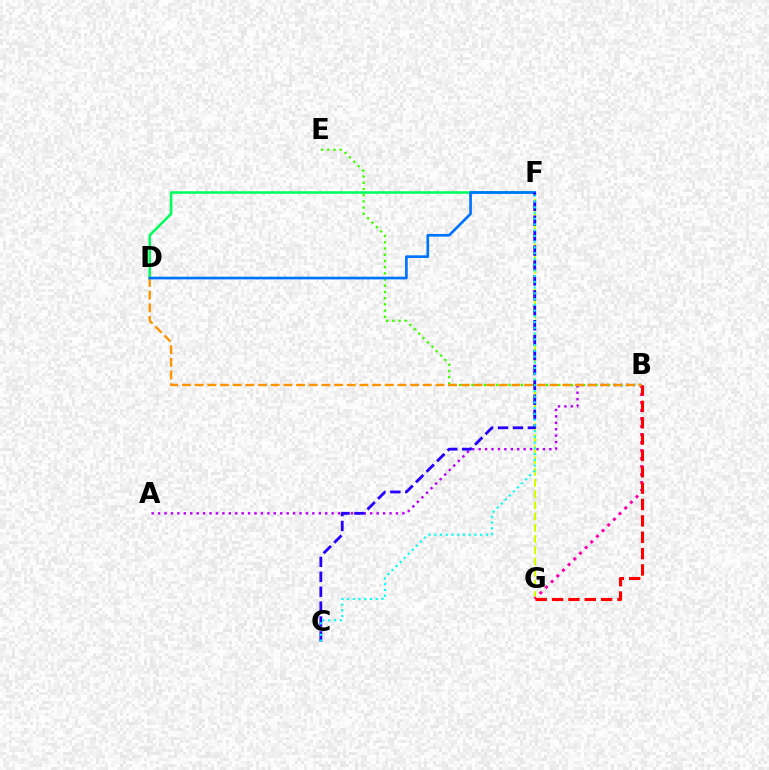{('A', 'B'): [{'color': '#b900ff', 'line_style': 'dotted', 'thickness': 1.75}], ('B', 'E'): [{'color': '#3dff00', 'line_style': 'dotted', 'thickness': 1.69}], ('F', 'G'): [{'color': '#d1ff00', 'line_style': 'dashed', 'thickness': 1.52}], ('B', 'G'): [{'color': '#ff00ac', 'line_style': 'dotted', 'thickness': 2.17}, {'color': '#ff0000', 'line_style': 'dashed', 'thickness': 2.22}], ('D', 'F'): [{'color': '#00ff5c', 'line_style': 'solid', 'thickness': 1.84}, {'color': '#0074ff', 'line_style': 'solid', 'thickness': 1.93}], ('B', 'D'): [{'color': '#ff9400', 'line_style': 'dashed', 'thickness': 1.72}], ('C', 'F'): [{'color': '#2500ff', 'line_style': 'dashed', 'thickness': 2.03}, {'color': '#00fff6', 'line_style': 'dotted', 'thickness': 1.56}]}